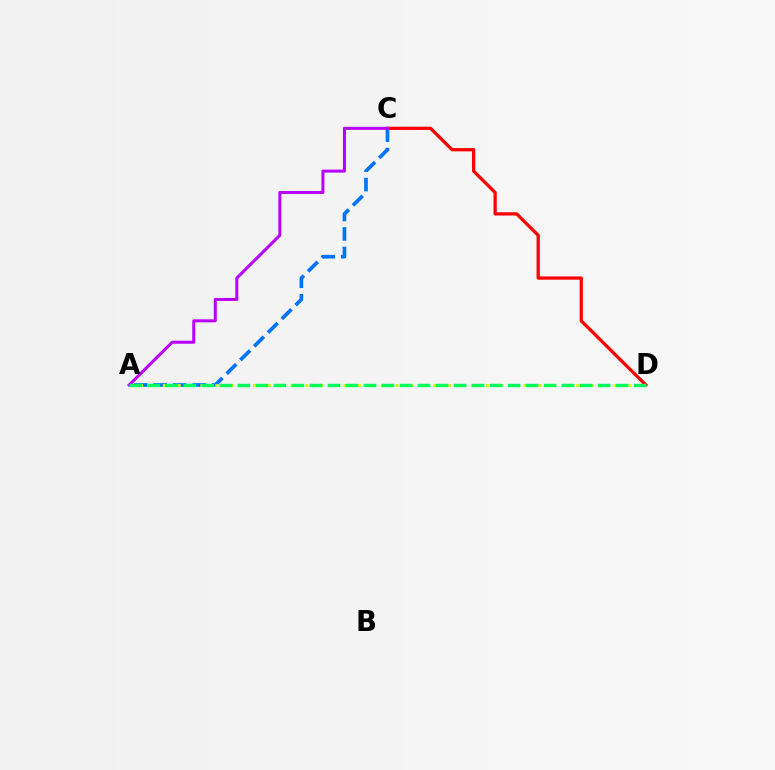{('A', 'C'): [{'color': '#0074ff', 'line_style': 'dashed', 'thickness': 2.64}, {'color': '#b900ff', 'line_style': 'solid', 'thickness': 2.16}], ('A', 'D'): [{'color': '#d1ff00', 'line_style': 'dotted', 'thickness': 2.04}, {'color': '#00ff5c', 'line_style': 'dashed', 'thickness': 2.45}], ('C', 'D'): [{'color': '#ff0000', 'line_style': 'solid', 'thickness': 2.34}]}